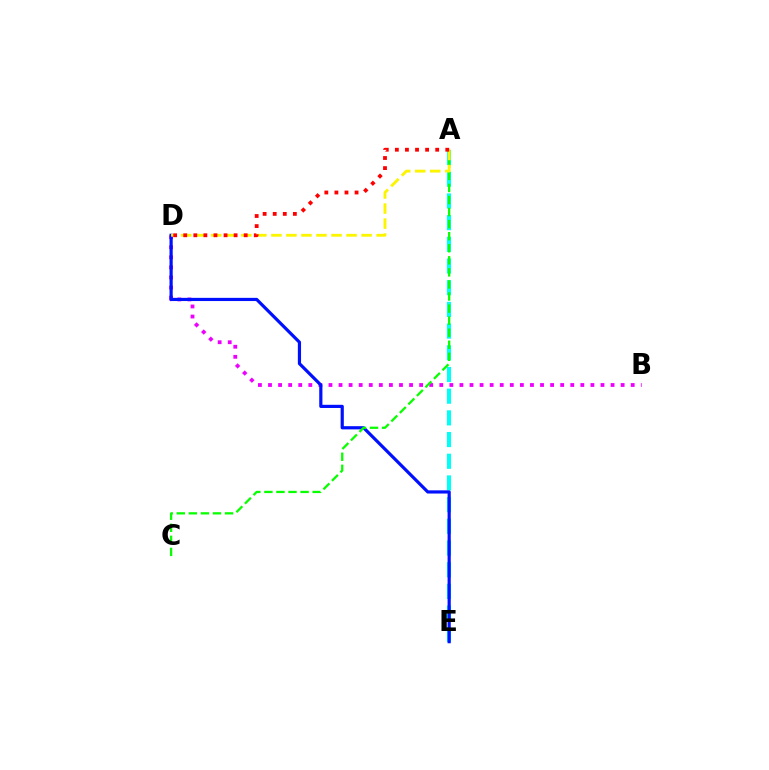{('A', 'E'): [{'color': '#00fff6', 'line_style': 'dashed', 'thickness': 2.95}], ('B', 'D'): [{'color': '#ee00ff', 'line_style': 'dotted', 'thickness': 2.74}], ('D', 'E'): [{'color': '#0010ff', 'line_style': 'solid', 'thickness': 2.29}], ('A', 'C'): [{'color': '#08ff00', 'line_style': 'dashed', 'thickness': 1.64}], ('A', 'D'): [{'color': '#fcf500', 'line_style': 'dashed', 'thickness': 2.04}, {'color': '#ff0000', 'line_style': 'dotted', 'thickness': 2.74}]}